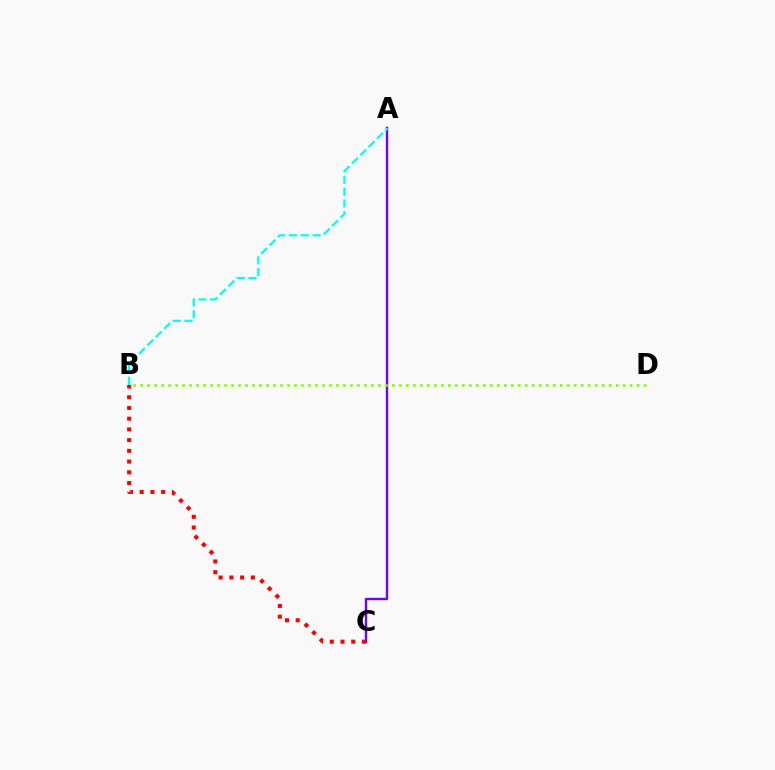{('A', 'C'): [{'color': '#7200ff', 'line_style': 'solid', 'thickness': 1.72}], ('B', 'C'): [{'color': '#ff0000', 'line_style': 'dotted', 'thickness': 2.91}], ('A', 'B'): [{'color': '#00fff6', 'line_style': 'dashed', 'thickness': 1.6}], ('B', 'D'): [{'color': '#84ff00', 'line_style': 'dotted', 'thickness': 1.9}]}